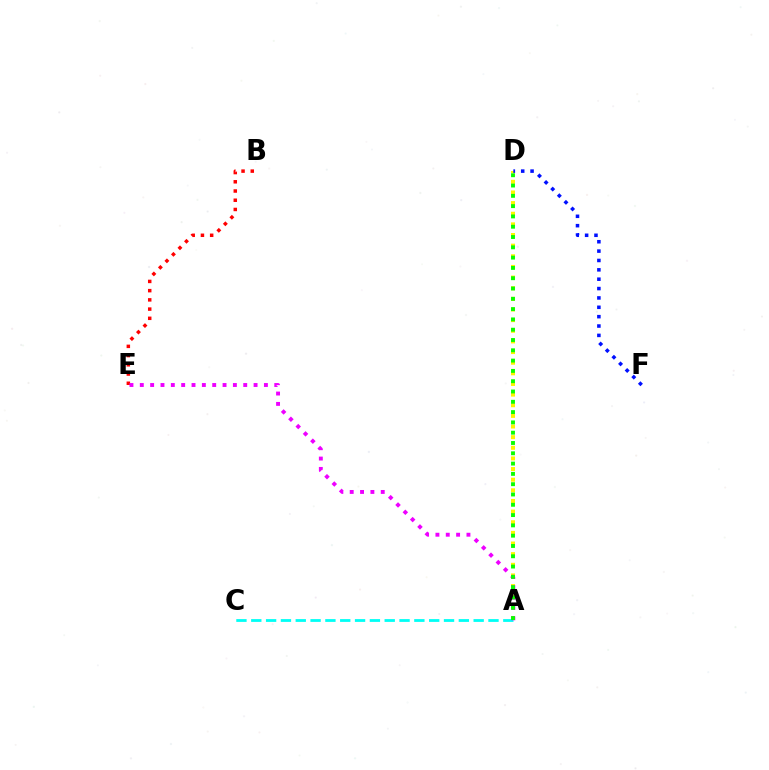{('A', 'D'): [{'color': '#fcf500', 'line_style': 'dotted', 'thickness': 2.89}, {'color': '#08ff00', 'line_style': 'dotted', 'thickness': 2.8}], ('D', 'F'): [{'color': '#0010ff', 'line_style': 'dotted', 'thickness': 2.54}], ('B', 'E'): [{'color': '#ff0000', 'line_style': 'dotted', 'thickness': 2.51}], ('A', 'C'): [{'color': '#00fff6', 'line_style': 'dashed', 'thickness': 2.01}], ('A', 'E'): [{'color': '#ee00ff', 'line_style': 'dotted', 'thickness': 2.81}]}